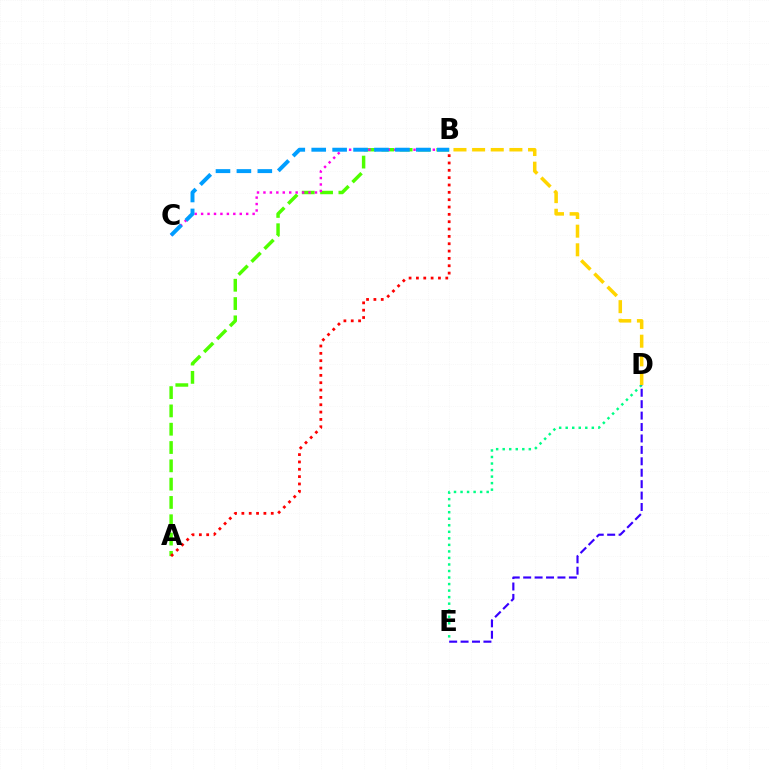{('D', 'E'): [{'color': '#00ff86', 'line_style': 'dotted', 'thickness': 1.77}, {'color': '#3700ff', 'line_style': 'dashed', 'thickness': 1.55}], ('A', 'B'): [{'color': '#4fff00', 'line_style': 'dashed', 'thickness': 2.49}, {'color': '#ff0000', 'line_style': 'dotted', 'thickness': 1.99}], ('B', 'C'): [{'color': '#ff00ed', 'line_style': 'dotted', 'thickness': 1.75}, {'color': '#009eff', 'line_style': 'dashed', 'thickness': 2.84}], ('B', 'D'): [{'color': '#ffd500', 'line_style': 'dashed', 'thickness': 2.53}]}